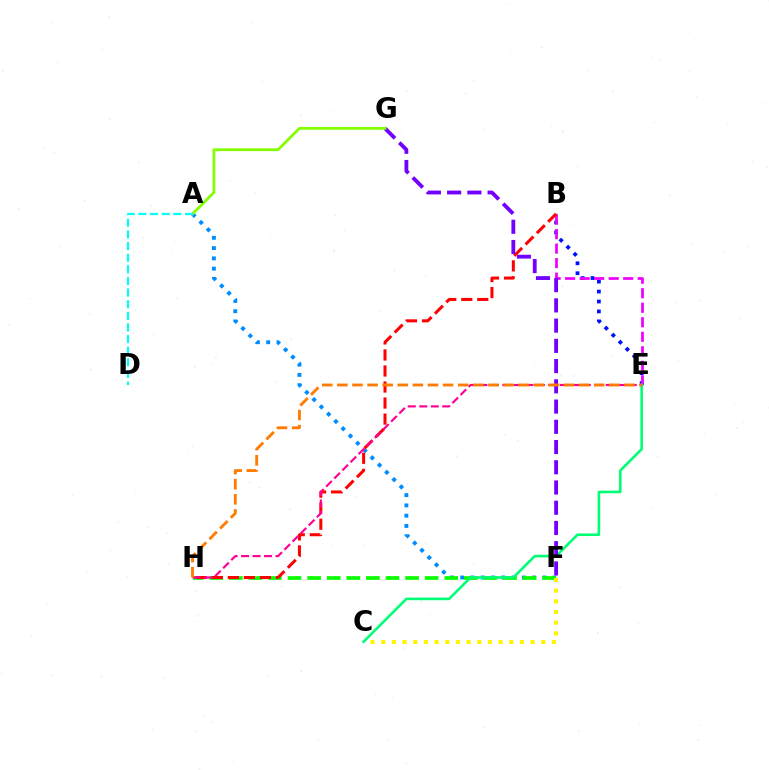{('A', 'F'): [{'color': '#008cff', 'line_style': 'dotted', 'thickness': 2.79}], ('B', 'E'): [{'color': '#0010ff', 'line_style': 'dotted', 'thickness': 2.7}, {'color': '#ee00ff', 'line_style': 'dashed', 'thickness': 1.97}], ('F', 'H'): [{'color': '#08ff00', 'line_style': 'dashed', 'thickness': 2.66}], ('B', 'H'): [{'color': '#ff0000', 'line_style': 'dashed', 'thickness': 2.18}], ('C', 'F'): [{'color': '#fcf500', 'line_style': 'dotted', 'thickness': 2.9}], ('C', 'E'): [{'color': '#00ff74', 'line_style': 'solid', 'thickness': 1.87}], ('F', 'G'): [{'color': '#7200ff', 'line_style': 'dashed', 'thickness': 2.75}], ('A', 'G'): [{'color': '#84ff00', 'line_style': 'solid', 'thickness': 2.0}], ('A', 'D'): [{'color': '#00fff6', 'line_style': 'dashed', 'thickness': 1.58}], ('E', 'H'): [{'color': '#ff0094', 'line_style': 'dashed', 'thickness': 1.56}, {'color': '#ff7c00', 'line_style': 'dashed', 'thickness': 2.05}]}